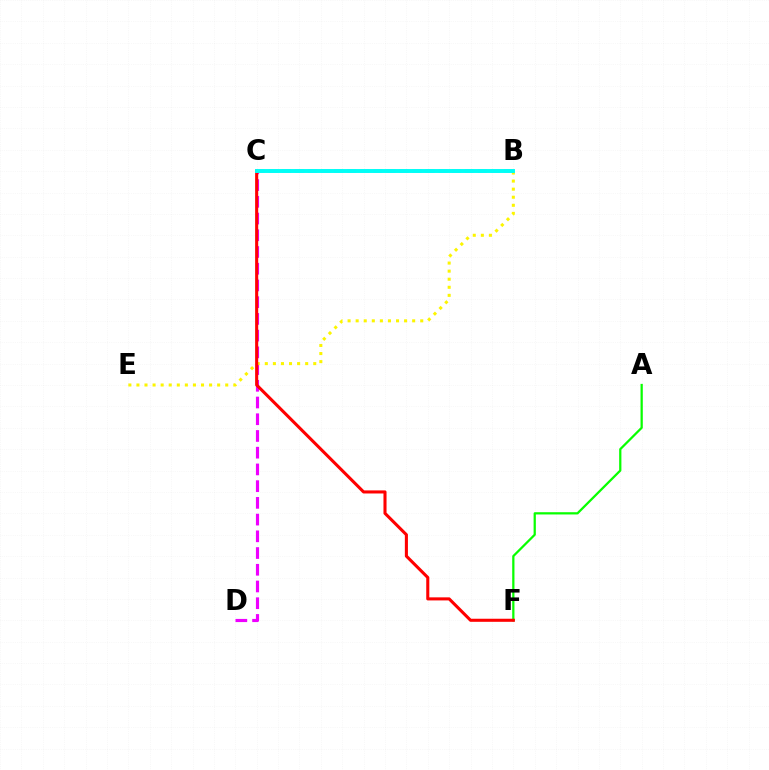{('C', 'D'): [{'color': '#ee00ff', 'line_style': 'dashed', 'thickness': 2.27}], ('A', 'F'): [{'color': '#08ff00', 'line_style': 'solid', 'thickness': 1.62}], ('B', 'E'): [{'color': '#fcf500', 'line_style': 'dotted', 'thickness': 2.19}], ('B', 'C'): [{'color': '#0010ff', 'line_style': 'dashed', 'thickness': 1.77}, {'color': '#00fff6', 'line_style': 'solid', 'thickness': 2.82}], ('C', 'F'): [{'color': '#ff0000', 'line_style': 'solid', 'thickness': 2.21}]}